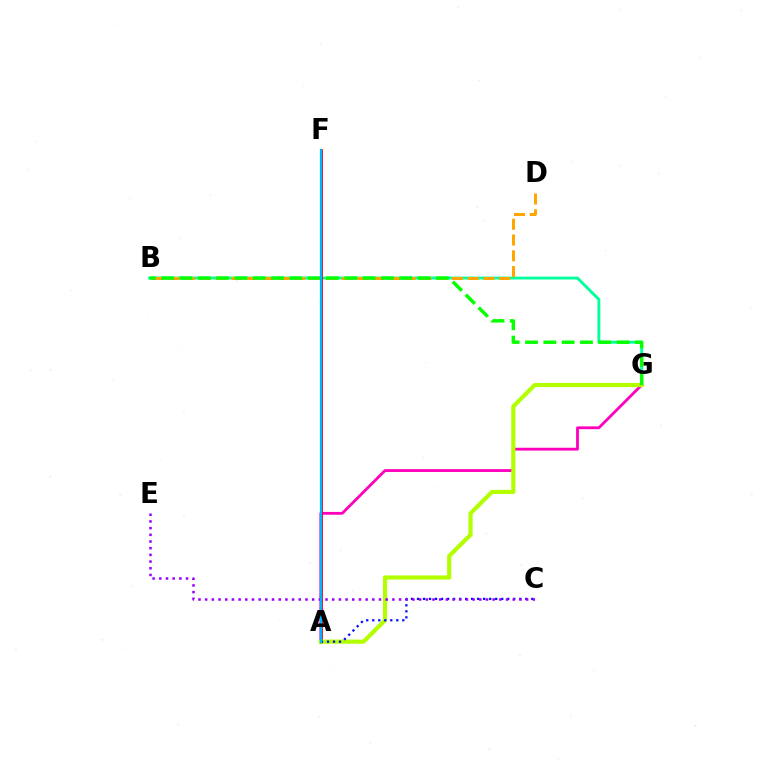{('B', 'G'): [{'color': '#00ff9d', 'line_style': 'solid', 'thickness': 2.08}, {'color': '#08ff00', 'line_style': 'dashed', 'thickness': 2.49}], ('A', 'G'): [{'color': '#ff00bd', 'line_style': 'solid', 'thickness': 2.02}, {'color': '#b3ff00', 'line_style': 'solid', 'thickness': 2.99}], ('A', 'F'): [{'color': '#ff0000', 'line_style': 'solid', 'thickness': 2.05}, {'color': '#00b5ff', 'line_style': 'solid', 'thickness': 1.62}], ('B', 'D'): [{'color': '#ffa500', 'line_style': 'dashed', 'thickness': 2.14}], ('A', 'C'): [{'color': '#0010ff', 'line_style': 'dotted', 'thickness': 1.63}], ('C', 'E'): [{'color': '#9b00ff', 'line_style': 'dotted', 'thickness': 1.82}]}